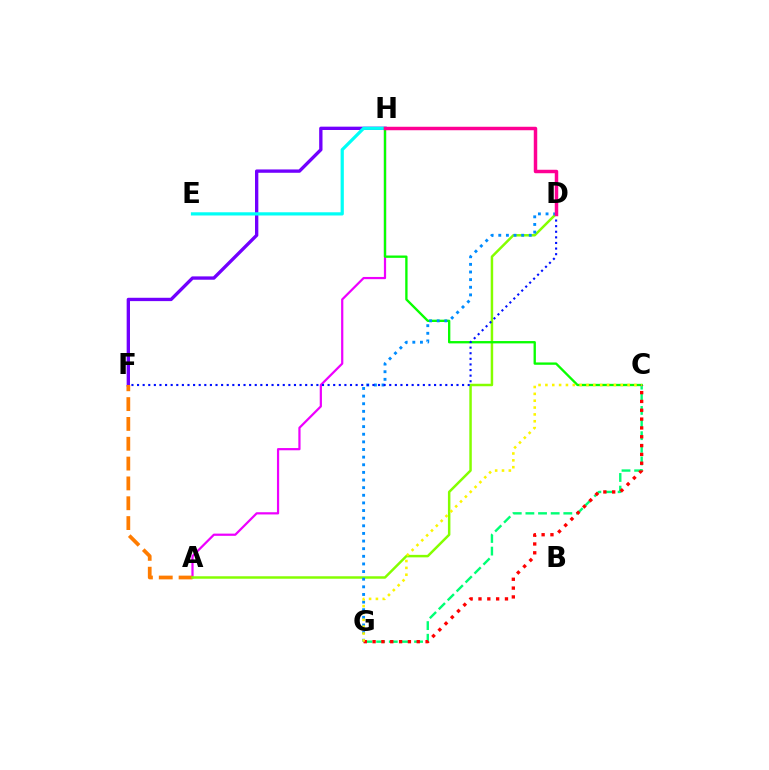{('A', 'H'): [{'color': '#ee00ff', 'line_style': 'solid', 'thickness': 1.6}], ('F', 'H'): [{'color': '#7200ff', 'line_style': 'solid', 'thickness': 2.4}], ('E', 'H'): [{'color': '#00fff6', 'line_style': 'solid', 'thickness': 2.32}], ('A', 'F'): [{'color': '#ff7c00', 'line_style': 'dashed', 'thickness': 2.69}], ('A', 'D'): [{'color': '#84ff00', 'line_style': 'solid', 'thickness': 1.78}], ('C', 'H'): [{'color': '#08ff00', 'line_style': 'solid', 'thickness': 1.68}], ('C', 'G'): [{'color': '#00ff74', 'line_style': 'dashed', 'thickness': 1.72}, {'color': '#ff0000', 'line_style': 'dotted', 'thickness': 2.4}, {'color': '#fcf500', 'line_style': 'dotted', 'thickness': 1.86}], ('D', 'G'): [{'color': '#008cff', 'line_style': 'dotted', 'thickness': 2.07}], ('D', 'F'): [{'color': '#0010ff', 'line_style': 'dotted', 'thickness': 1.52}], ('D', 'H'): [{'color': '#ff0094', 'line_style': 'solid', 'thickness': 2.5}]}